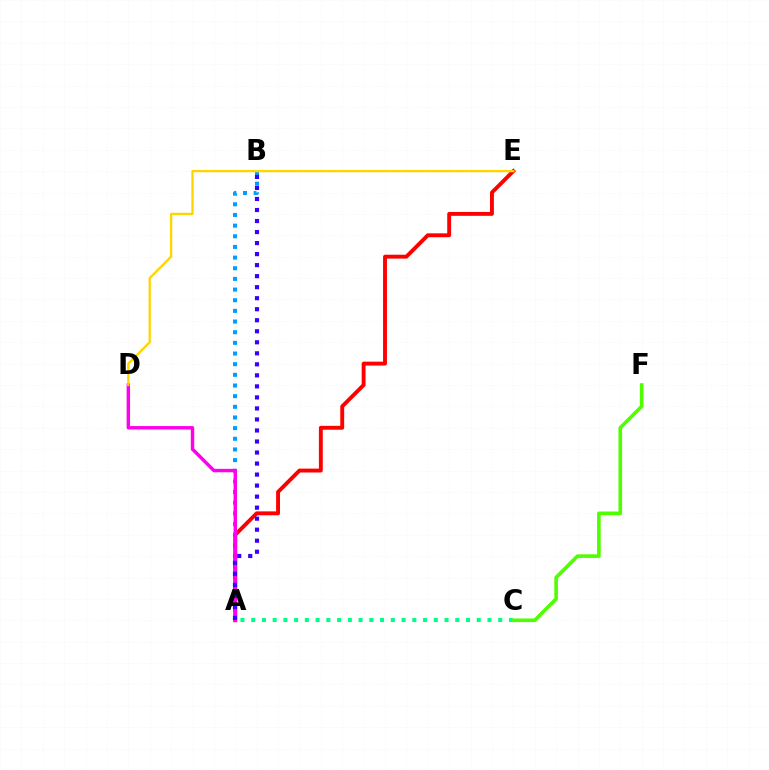{('A', 'B'): [{'color': '#009eff', 'line_style': 'dotted', 'thickness': 2.9}, {'color': '#3700ff', 'line_style': 'dotted', 'thickness': 3.0}], ('A', 'E'): [{'color': '#ff0000', 'line_style': 'solid', 'thickness': 2.8}], ('A', 'D'): [{'color': '#ff00ed', 'line_style': 'solid', 'thickness': 2.47}], ('A', 'C'): [{'color': '#00ff86', 'line_style': 'dotted', 'thickness': 2.92}], ('C', 'F'): [{'color': '#4fff00', 'line_style': 'solid', 'thickness': 2.61}], ('D', 'E'): [{'color': '#ffd500', 'line_style': 'solid', 'thickness': 1.64}]}